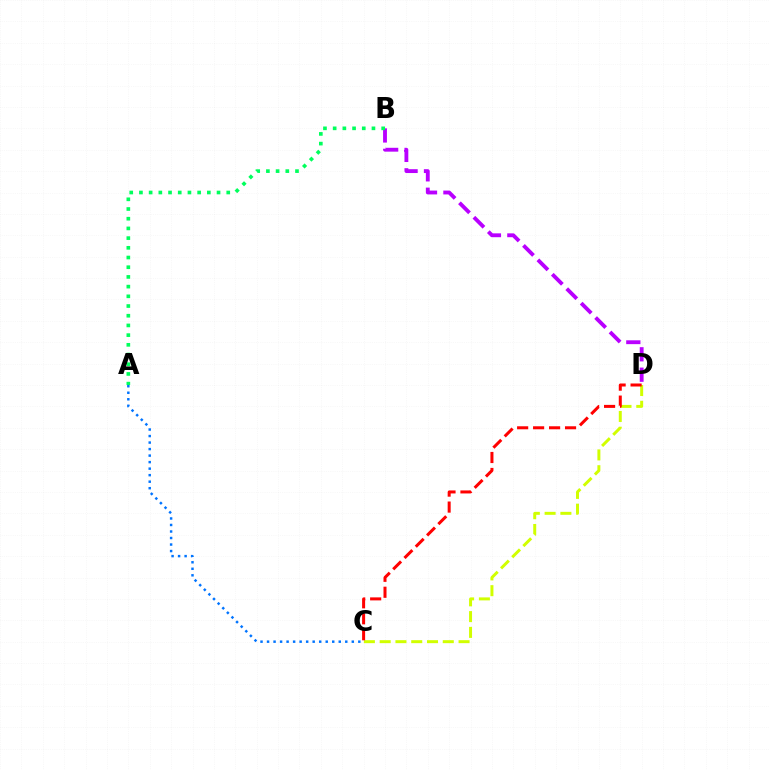{('B', 'D'): [{'color': '#b900ff', 'line_style': 'dashed', 'thickness': 2.77}], ('C', 'D'): [{'color': '#d1ff00', 'line_style': 'dashed', 'thickness': 2.14}, {'color': '#ff0000', 'line_style': 'dashed', 'thickness': 2.17}], ('A', 'C'): [{'color': '#0074ff', 'line_style': 'dotted', 'thickness': 1.77}], ('A', 'B'): [{'color': '#00ff5c', 'line_style': 'dotted', 'thickness': 2.64}]}